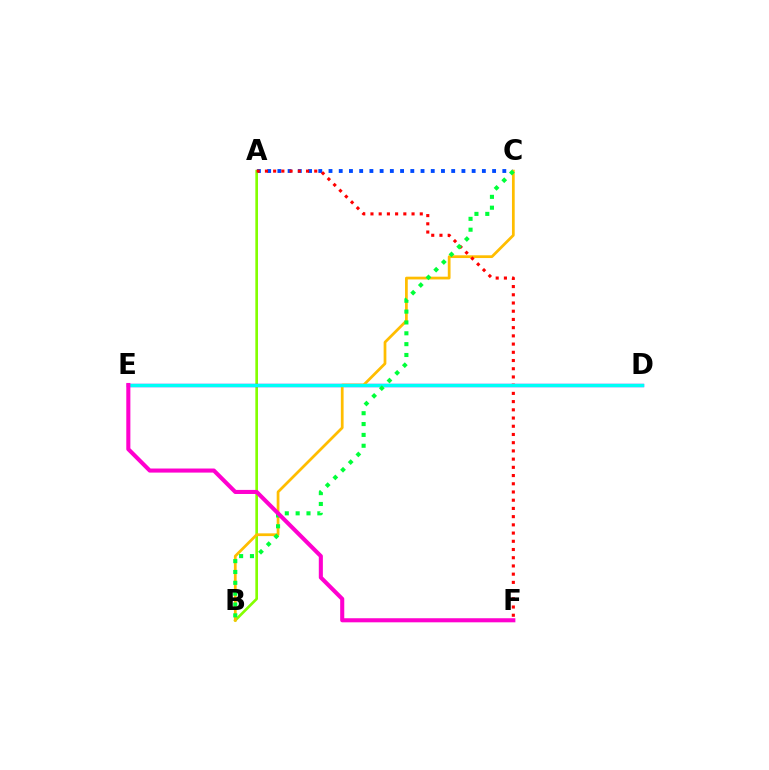{('A', 'C'): [{'color': '#004bff', 'line_style': 'dotted', 'thickness': 2.78}], ('A', 'B'): [{'color': '#84ff00', 'line_style': 'solid', 'thickness': 1.92}], ('D', 'E'): [{'color': '#7200ff', 'line_style': 'solid', 'thickness': 2.41}, {'color': '#00fff6', 'line_style': 'solid', 'thickness': 2.37}], ('B', 'C'): [{'color': '#ffbd00', 'line_style': 'solid', 'thickness': 1.98}, {'color': '#00ff39', 'line_style': 'dotted', 'thickness': 2.95}], ('A', 'F'): [{'color': '#ff0000', 'line_style': 'dotted', 'thickness': 2.23}], ('E', 'F'): [{'color': '#ff00cf', 'line_style': 'solid', 'thickness': 2.94}]}